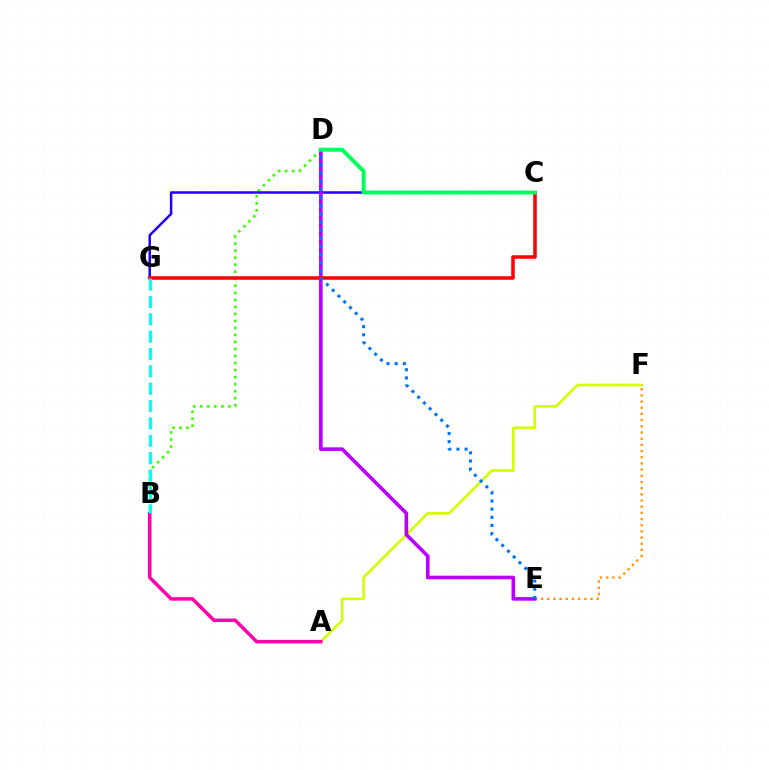{('B', 'D'): [{'color': '#3dff00', 'line_style': 'dotted', 'thickness': 1.91}], ('A', 'F'): [{'color': '#d1ff00', 'line_style': 'solid', 'thickness': 1.88}], ('E', 'F'): [{'color': '#ff9400', 'line_style': 'dotted', 'thickness': 1.68}], ('C', 'G'): [{'color': '#2500ff', 'line_style': 'solid', 'thickness': 1.81}, {'color': '#ff0000', 'line_style': 'solid', 'thickness': 2.55}], ('D', 'E'): [{'color': '#b900ff', 'line_style': 'solid', 'thickness': 2.61}, {'color': '#0074ff', 'line_style': 'dotted', 'thickness': 2.21}], ('A', 'B'): [{'color': '#ff00ac', 'line_style': 'solid', 'thickness': 2.53}], ('C', 'D'): [{'color': '#00ff5c', 'line_style': 'solid', 'thickness': 2.84}], ('B', 'G'): [{'color': '#00fff6', 'line_style': 'dashed', 'thickness': 2.36}]}